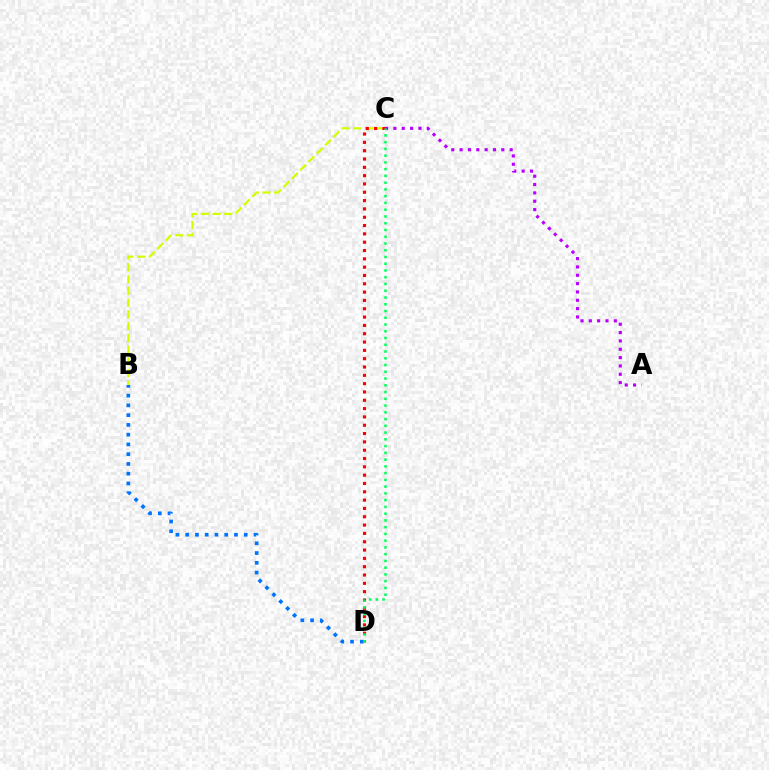{('B', 'C'): [{'color': '#d1ff00', 'line_style': 'dashed', 'thickness': 1.6}], ('C', 'D'): [{'color': '#ff0000', 'line_style': 'dotted', 'thickness': 2.26}, {'color': '#00ff5c', 'line_style': 'dotted', 'thickness': 1.84}], ('B', 'D'): [{'color': '#0074ff', 'line_style': 'dotted', 'thickness': 2.65}], ('A', 'C'): [{'color': '#b900ff', 'line_style': 'dotted', 'thickness': 2.27}]}